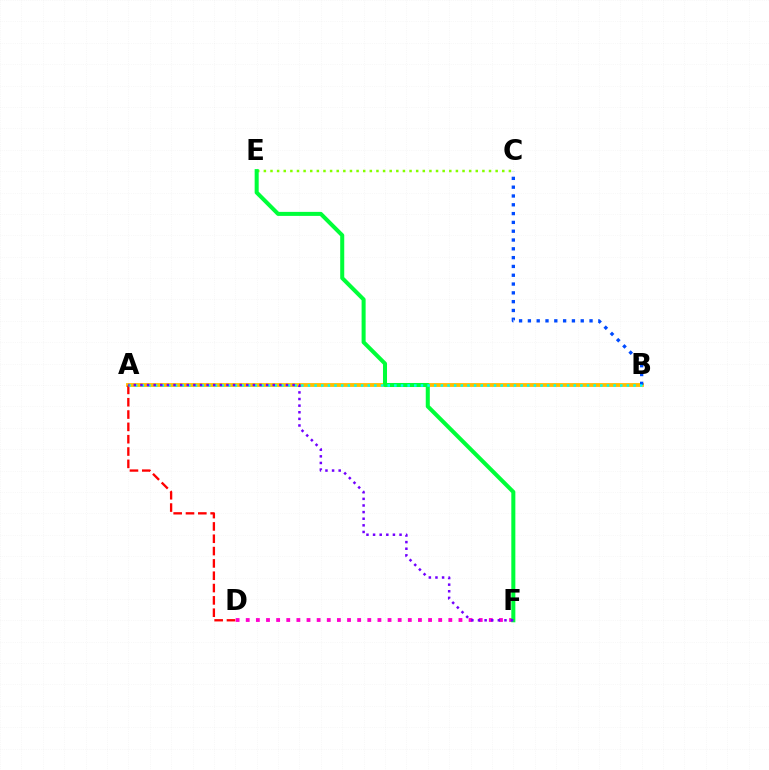{('A', 'B'): [{'color': '#ffbd00', 'line_style': 'solid', 'thickness': 2.76}, {'color': '#00fff6', 'line_style': 'dotted', 'thickness': 1.81}], ('D', 'F'): [{'color': '#ff00cf', 'line_style': 'dotted', 'thickness': 2.75}], ('B', 'C'): [{'color': '#004bff', 'line_style': 'dotted', 'thickness': 2.39}], ('A', 'D'): [{'color': '#ff0000', 'line_style': 'dashed', 'thickness': 1.67}], ('C', 'E'): [{'color': '#84ff00', 'line_style': 'dotted', 'thickness': 1.8}], ('E', 'F'): [{'color': '#00ff39', 'line_style': 'solid', 'thickness': 2.9}], ('A', 'F'): [{'color': '#7200ff', 'line_style': 'dotted', 'thickness': 1.8}]}